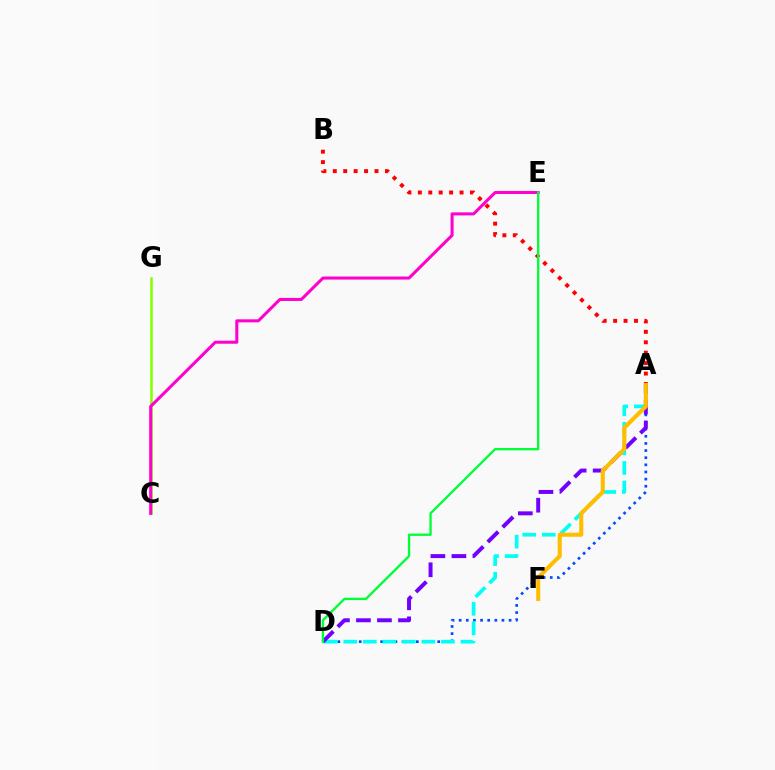{('C', 'G'): [{'color': '#84ff00', 'line_style': 'solid', 'thickness': 1.82}], ('A', 'D'): [{'color': '#004bff', 'line_style': 'dotted', 'thickness': 1.94}, {'color': '#00fff6', 'line_style': 'dashed', 'thickness': 2.65}, {'color': '#7200ff', 'line_style': 'dashed', 'thickness': 2.85}], ('C', 'E'): [{'color': '#ff00cf', 'line_style': 'solid', 'thickness': 2.19}], ('A', 'B'): [{'color': '#ff0000', 'line_style': 'dotted', 'thickness': 2.83}], ('A', 'F'): [{'color': '#ffbd00', 'line_style': 'solid', 'thickness': 2.93}], ('D', 'E'): [{'color': '#00ff39', 'line_style': 'solid', 'thickness': 1.69}]}